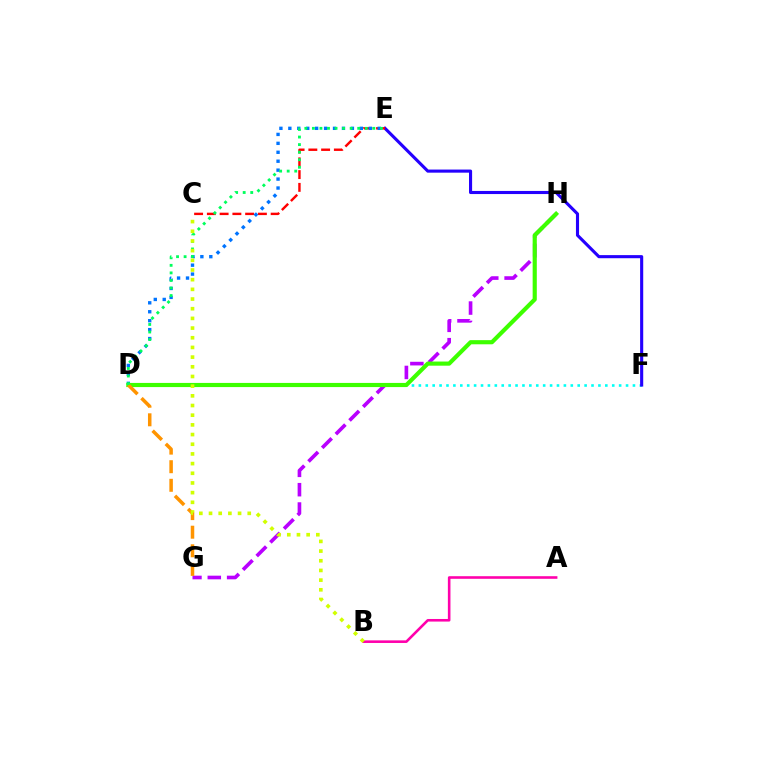{('G', 'H'): [{'color': '#b900ff', 'line_style': 'dashed', 'thickness': 2.63}], ('D', 'F'): [{'color': '#00fff6', 'line_style': 'dotted', 'thickness': 1.88}], ('E', 'F'): [{'color': '#2500ff', 'line_style': 'solid', 'thickness': 2.24}], ('C', 'E'): [{'color': '#ff0000', 'line_style': 'dashed', 'thickness': 1.73}], ('D', 'E'): [{'color': '#0074ff', 'line_style': 'dotted', 'thickness': 2.43}, {'color': '#00ff5c', 'line_style': 'dotted', 'thickness': 2.05}], ('A', 'B'): [{'color': '#ff00ac', 'line_style': 'solid', 'thickness': 1.87}], ('D', 'H'): [{'color': '#3dff00', 'line_style': 'solid', 'thickness': 2.98}], ('D', 'G'): [{'color': '#ff9400', 'line_style': 'dashed', 'thickness': 2.53}], ('B', 'C'): [{'color': '#d1ff00', 'line_style': 'dotted', 'thickness': 2.63}]}